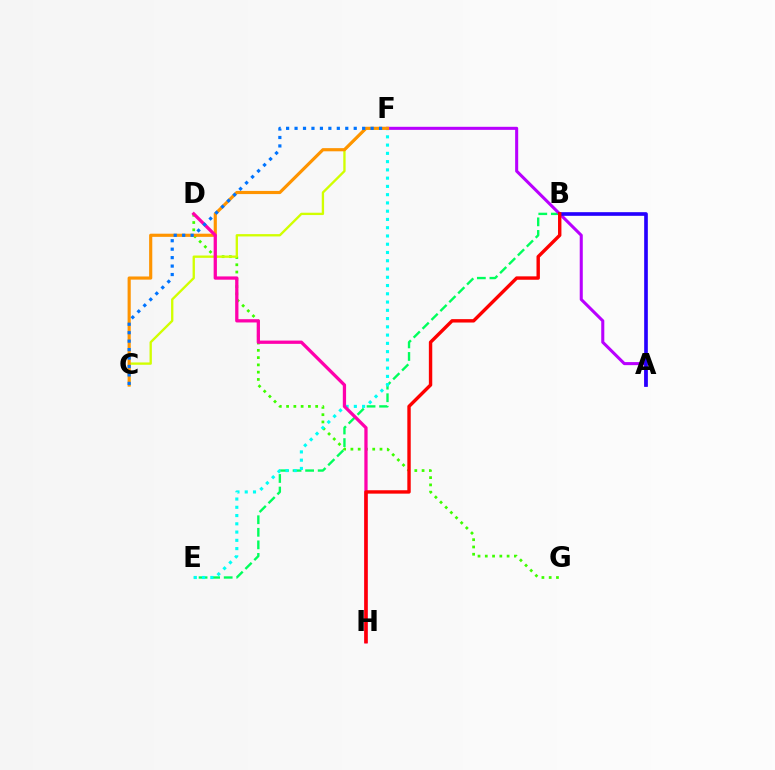{('D', 'G'): [{'color': '#3dff00', 'line_style': 'dotted', 'thickness': 1.98}], ('C', 'F'): [{'color': '#d1ff00', 'line_style': 'solid', 'thickness': 1.68}, {'color': '#ff9400', 'line_style': 'solid', 'thickness': 2.27}, {'color': '#0074ff', 'line_style': 'dotted', 'thickness': 2.3}], ('B', 'E'): [{'color': '#00ff5c', 'line_style': 'dashed', 'thickness': 1.71}], ('E', 'F'): [{'color': '#00fff6', 'line_style': 'dotted', 'thickness': 2.24}], ('A', 'F'): [{'color': '#b900ff', 'line_style': 'solid', 'thickness': 2.2}], ('D', 'H'): [{'color': '#ff00ac', 'line_style': 'solid', 'thickness': 2.36}], ('A', 'B'): [{'color': '#2500ff', 'line_style': 'solid', 'thickness': 2.63}], ('B', 'H'): [{'color': '#ff0000', 'line_style': 'solid', 'thickness': 2.45}]}